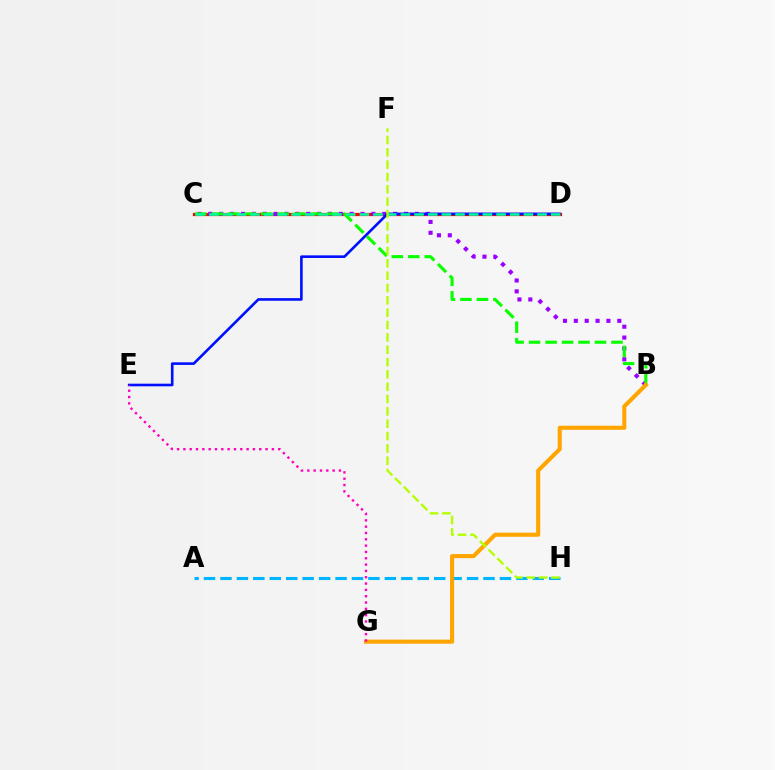{('A', 'H'): [{'color': '#00b5ff', 'line_style': 'dashed', 'thickness': 2.23}], ('C', 'D'): [{'color': '#ff0000', 'line_style': 'solid', 'thickness': 2.31}, {'color': '#00ff9d', 'line_style': 'dashed', 'thickness': 1.86}], ('B', 'C'): [{'color': '#9b00ff', 'line_style': 'dotted', 'thickness': 2.95}, {'color': '#08ff00', 'line_style': 'dashed', 'thickness': 2.24}], ('D', 'E'): [{'color': '#0010ff', 'line_style': 'solid', 'thickness': 1.89}], ('B', 'G'): [{'color': '#ffa500', 'line_style': 'solid', 'thickness': 2.95}], ('E', 'G'): [{'color': '#ff00bd', 'line_style': 'dotted', 'thickness': 1.72}], ('F', 'H'): [{'color': '#b3ff00', 'line_style': 'dashed', 'thickness': 1.68}]}